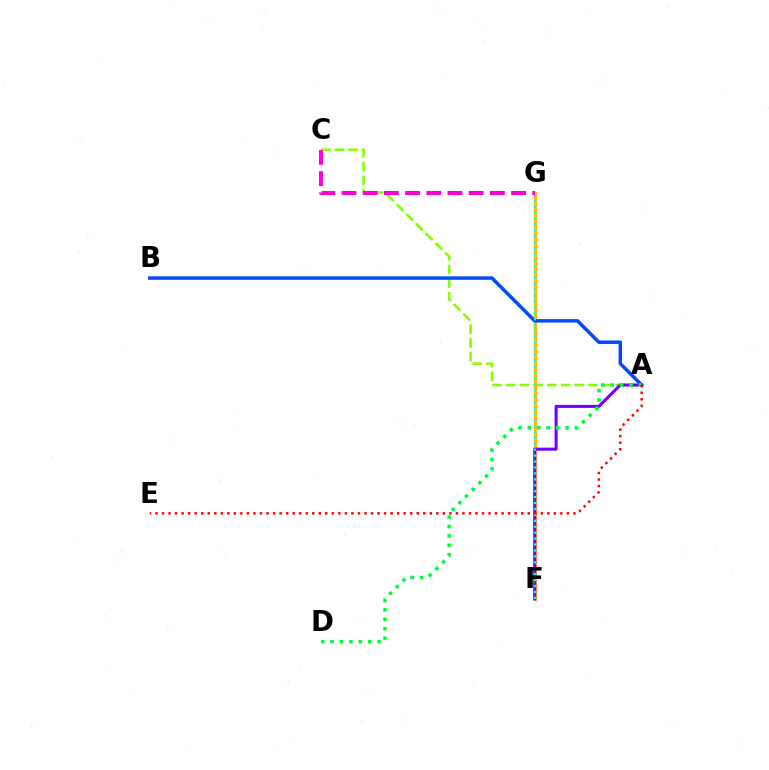{('A', 'C'): [{'color': '#84ff00', 'line_style': 'dashed', 'thickness': 1.86}], ('F', 'G'): [{'color': '#ffbd00', 'line_style': 'solid', 'thickness': 2.4}, {'color': '#00fff6', 'line_style': 'dotted', 'thickness': 1.61}], ('A', 'B'): [{'color': '#004bff', 'line_style': 'solid', 'thickness': 2.5}], ('A', 'F'): [{'color': '#7200ff', 'line_style': 'solid', 'thickness': 2.2}], ('A', 'D'): [{'color': '#00ff39', 'line_style': 'dotted', 'thickness': 2.56}], ('C', 'G'): [{'color': '#ff00cf', 'line_style': 'dashed', 'thickness': 2.88}], ('A', 'E'): [{'color': '#ff0000', 'line_style': 'dotted', 'thickness': 1.77}]}